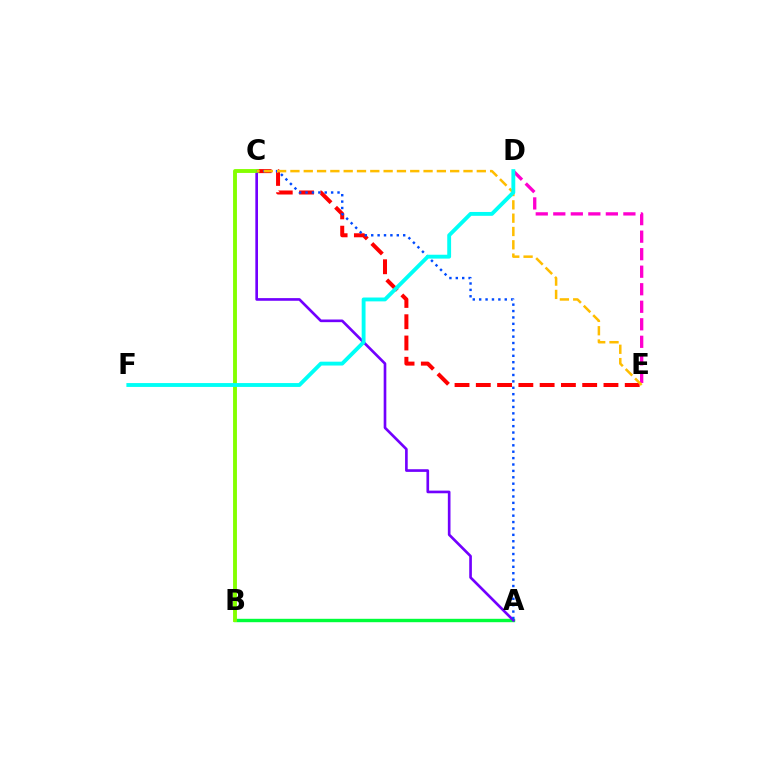{('D', 'E'): [{'color': '#ff00cf', 'line_style': 'dashed', 'thickness': 2.38}], ('C', 'E'): [{'color': '#ff0000', 'line_style': 'dashed', 'thickness': 2.89}, {'color': '#ffbd00', 'line_style': 'dashed', 'thickness': 1.81}], ('A', 'B'): [{'color': '#00ff39', 'line_style': 'solid', 'thickness': 2.45}], ('A', 'C'): [{'color': '#7200ff', 'line_style': 'solid', 'thickness': 1.91}, {'color': '#004bff', 'line_style': 'dotted', 'thickness': 1.74}], ('B', 'C'): [{'color': '#84ff00', 'line_style': 'solid', 'thickness': 2.79}], ('D', 'F'): [{'color': '#00fff6', 'line_style': 'solid', 'thickness': 2.78}]}